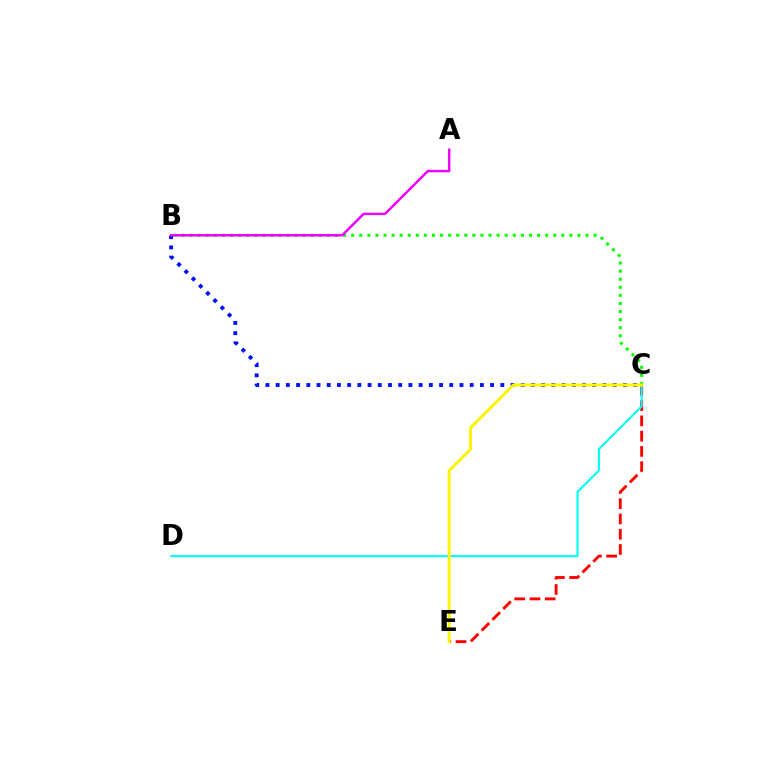{('C', 'E'): [{'color': '#ff0000', 'line_style': 'dashed', 'thickness': 2.08}, {'color': '#fcf500', 'line_style': 'solid', 'thickness': 2.14}], ('C', 'D'): [{'color': '#00fff6', 'line_style': 'solid', 'thickness': 1.51}], ('B', 'C'): [{'color': '#08ff00', 'line_style': 'dotted', 'thickness': 2.2}, {'color': '#0010ff', 'line_style': 'dotted', 'thickness': 2.77}], ('A', 'B'): [{'color': '#ee00ff', 'line_style': 'solid', 'thickness': 1.75}]}